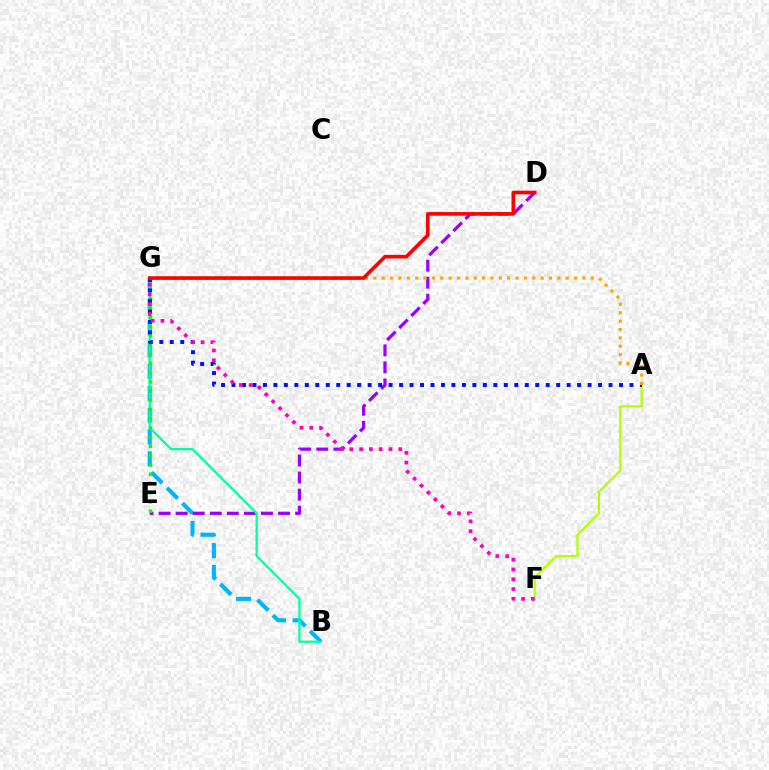{('B', 'G'): [{'color': '#00b5ff', 'line_style': 'dashed', 'thickness': 2.96}, {'color': '#00ff9d', 'line_style': 'solid', 'thickness': 1.64}], ('D', 'E'): [{'color': '#9b00ff', 'line_style': 'dashed', 'thickness': 2.32}], ('A', 'F'): [{'color': '#b3ff00', 'line_style': 'solid', 'thickness': 1.61}], ('E', 'G'): [{'color': '#08ff00', 'line_style': 'dotted', 'thickness': 2.51}], ('A', 'G'): [{'color': '#0010ff', 'line_style': 'dotted', 'thickness': 2.85}, {'color': '#ffa500', 'line_style': 'dotted', 'thickness': 2.27}], ('F', 'G'): [{'color': '#ff00bd', 'line_style': 'dotted', 'thickness': 2.66}], ('D', 'G'): [{'color': '#ff0000', 'line_style': 'solid', 'thickness': 2.63}]}